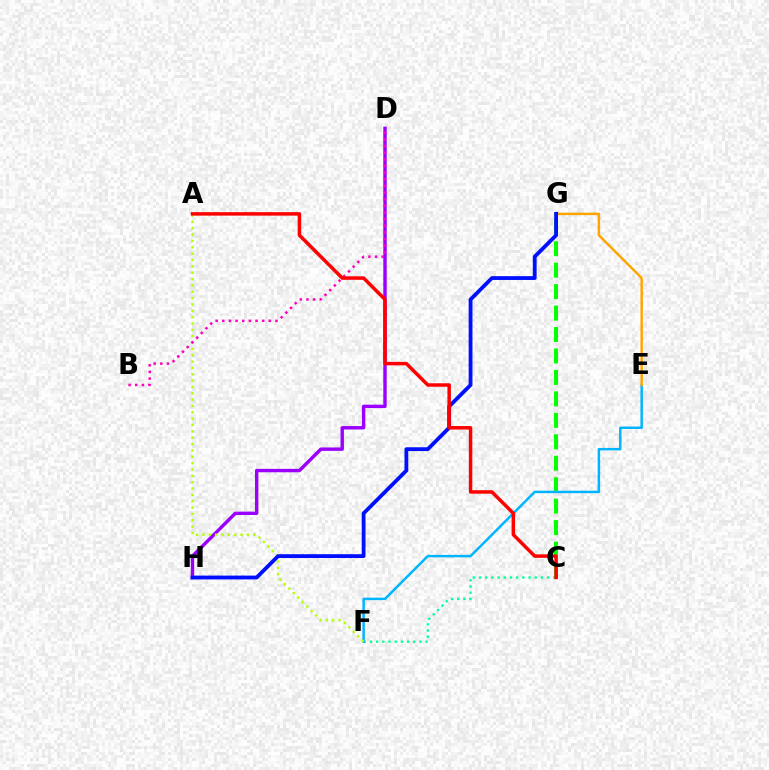{('C', 'G'): [{'color': '#08ff00', 'line_style': 'dashed', 'thickness': 2.91}], ('C', 'F'): [{'color': '#00ff9d', 'line_style': 'dotted', 'thickness': 1.68}], ('D', 'H'): [{'color': '#9b00ff', 'line_style': 'solid', 'thickness': 2.45}], ('E', 'F'): [{'color': '#00b5ff', 'line_style': 'solid', 'thickness': 1.78}], ('A', 'F'): [{'color': '#b3ff00', 'line_style': 'dotted', 'thickness': 1.72}], ('E', 'G'): [{'color': '#ffa500', 'line_style': 'solid', 'thickness': 1.77}], ('G', 'H'): [{'color': '#0010ff', 'line_style': 'solid', 'thickness': 2.75}], ('B', 'D'): [{'color': '#ff00bd', 'line_style': 'dotted', 'thickness': 1.8}], ('A', 'C'): [{'color': '#ff0000', 'line_style': 'solid', 'thickness': 2.51}]}